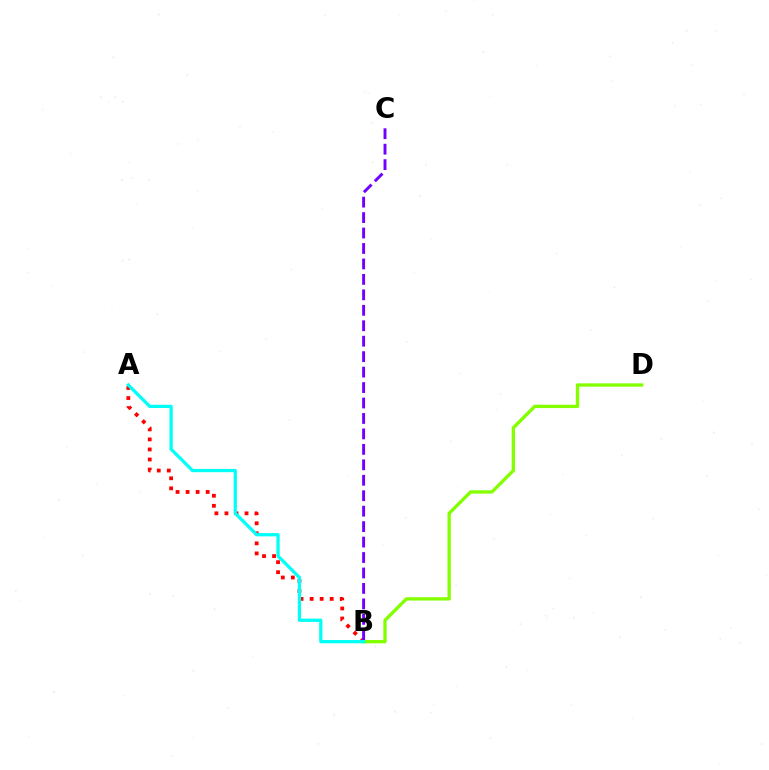{('A', 'B'): [{'color': '#ff0000', 'line_style': 'dotted', 'thickness': 2.73}, {'color': '#00fff6', 'line_style': 'solid', 'thickness': 2.34}], ('B', 'C'): [{'color': '#7200ff', 'line_style': 'dashed', 'thickness': 2.1}], ('B', 'D'): [{'color': '#84ff00', 'line_style': 'solid', 'thickness': 2.4}]}